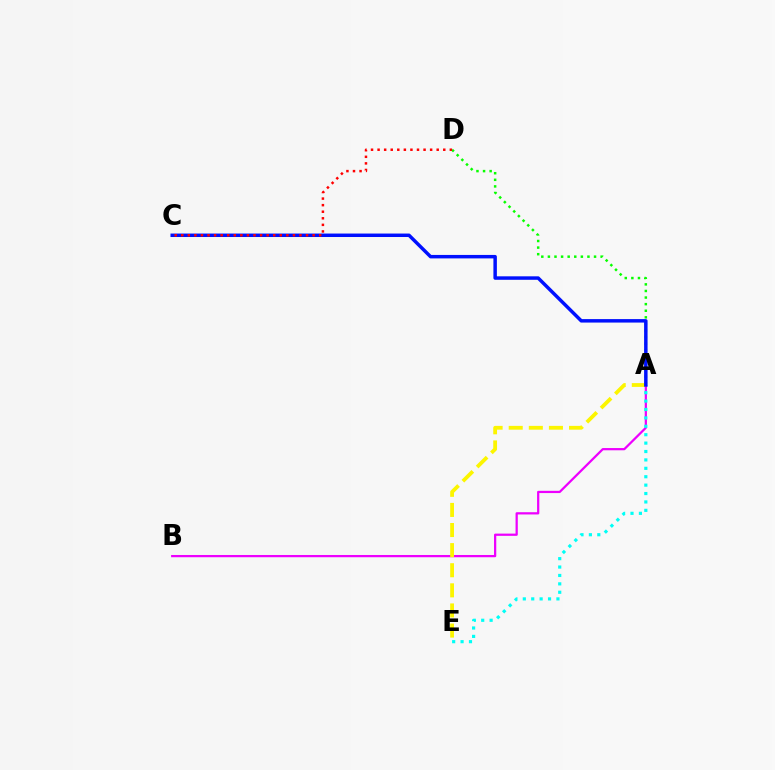{('A', 'D'): [{'color': '#08ff00', 'line_style': 'dotted', 'thickness': 1.79}], ('A', 'B'): [{'color': '#ee00ff', 'line_style': 'solid', 'thickness': 1.61}], ('A', 'E'): [{'color': '#00fff6', 'line_style': 'dotted', 'thickness': 2.28}, {'color': '#fcf500', 'line_style': 'dashed', 'thickness': 2.73}], ('A', 'C'): [{'color': '#0010ff', 'line_style': 'solid', 'thickness': 2.5}], ('C', 'D'): [{'color': '#ff0000', 'line_style': 'dotted', 'thickness': 1.78}]}